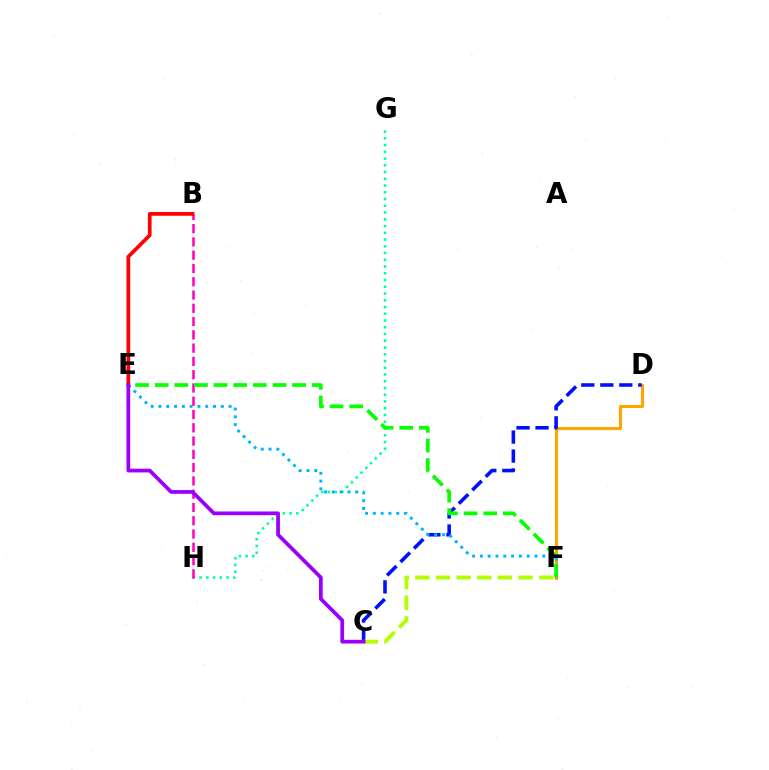{('D', 'F'): [{'color': '#ffa500', 'line_style': 'solid', 'thickness': 2.24}], ('G', 'H'): [{'color': '#00ff9d', 'line_style': 'dotted', 'thickness': 1.83}], ('C', 'D'): [{'color': '#0010ff', 'line_style': 'dashed', 'thickness': 2.58}], ('E', 'F'): [{'color': '#00b5ff', 'line_style': 'dotted', 'thickness': 2.12}, {'color': '#08ff00', 'line_style': 'dashed', 'thickness': 2.67}], ('B', 'H'): [{'color': '#ff00bd', 'line_style': 'dashed', 'thickness': 1.8}], ('B', 'E'): [{'color': '#ff0000', 'line_style': 'solid', 'thickness': 2.67}], ('C', 'F'): [{'color': '#b3ff00', 'line_style': 'dashed', 'thickness': 2.8}], ('C', 'E'): [{'color': '#9b00ff', 'line_style': 'solid', 'thickness': 2.7}]}